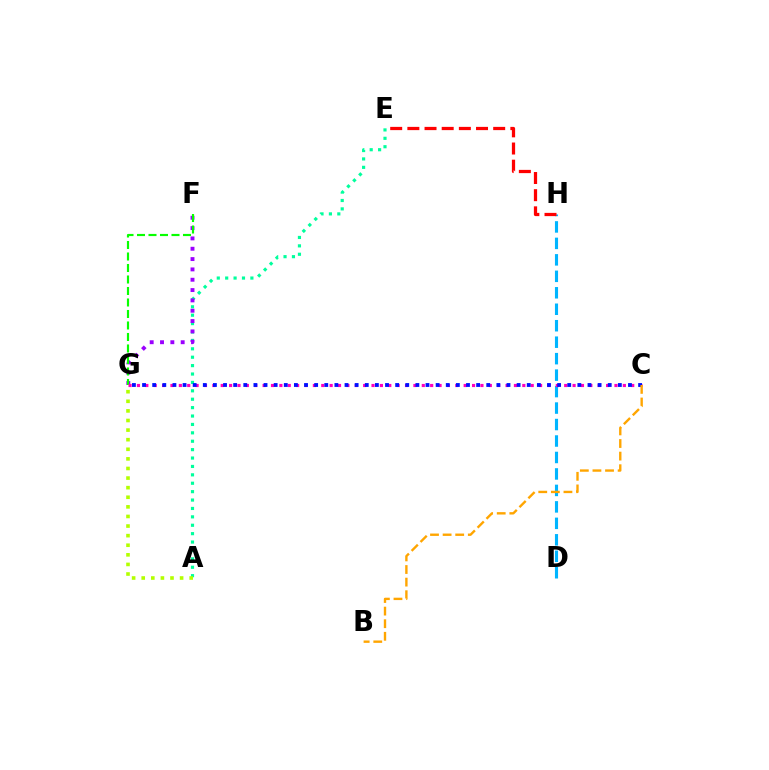{('A', 'E'): [{'color': '#00ff9d', 'line_style': 'dotted', 'thickness': 2.28}], ('D', 'H'): [{'color': '#00b5ff', 'line_style': 'dashed', 'thickness': 2.24}], ('F', 'G'): [{'color': '#9b00ff', 'line_style': 'dotted', 'thickness': 2.81}, {'color': '#08ff00', 'line_style': 'dashed', 'thickness': 1.56}], ('A', 'G'): [{'color': '#b3ff00', 'line_style': 'dotted', 'thickness': 2.61}], ('C', 'G'): [{'color': '#ff00bd', 'line_style': 'dotted', 'thickness': 2.28}, {'color': '#0010ff', 'line_style': 'dotted', 'thickness': 2.75}], ('B', 'C'): [{'color': '#ffa500', 'line_style': 'dashed', 'thickness': 1.71}], ('E', 'H'): [{'color': '#ff0000', 'line_style': 'dashed', 'thickness': 2.33}]}